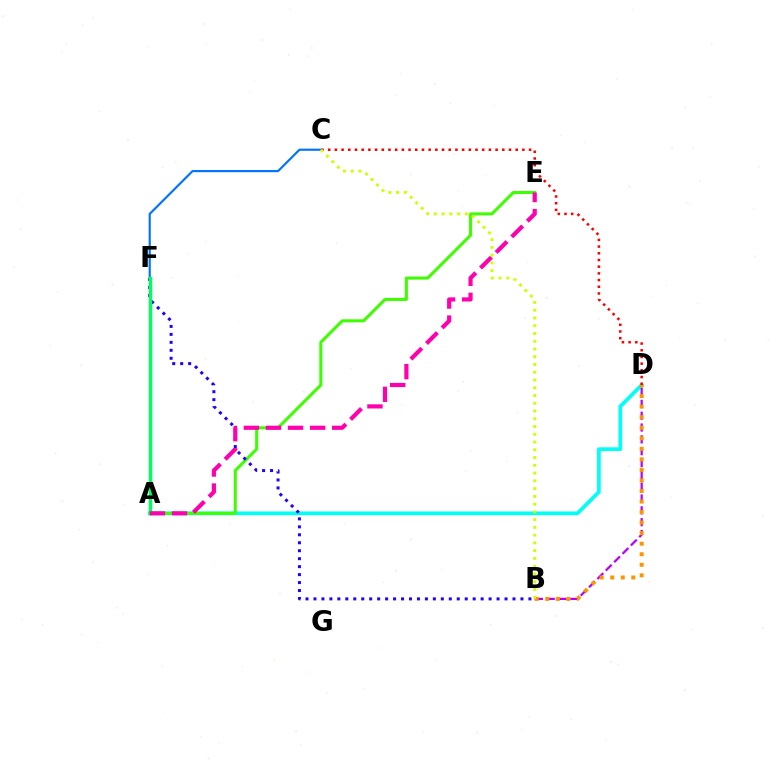{('A', 'D'): [{'color': '#00fff6', 'line_style': 'solid', 'thickness': 2.68}], ('A', 'E'): [{'color': '#3dff00', 'line_style': 'solid', 'thickness': 2.18}, {'color': '#ff00ac', 'line_style': 'dashed', 'thickness': 3.0}], ('B', 'D'): [{'color': '#b900ff', 'line_style': 'dashed', 'thickness': 1.61}, {'color': '#ff9400', 'line_style': 'dotted', 'thickness': 2.86}], ('B', 'F'): [{'color': '#2500ff', 'line_style': 'dotted', 'thickness': 2.16}], ('C', 'F'): [{'color': '#0074ff', 'line_style': 'solid', 'thickness': 1.56}], ('A', 'F'): [{'color': '#00ff5c', 'line_style': 'solid', 'thickness': 2.45}], ('C', 'D'): [{'color': '#ff0000', 'line_style': 'dotted', 'thickness': 1.82}], ('B', 'C'): [{'color': '#d1ff00', 'line_style': 'dotted', 'thickness': 2.11}]}